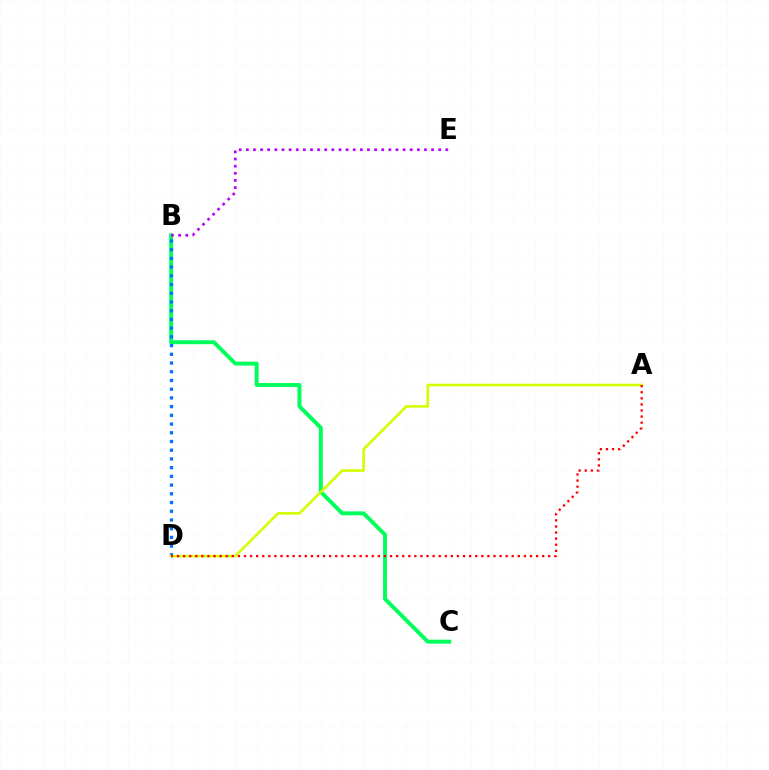{('B', 'C'): [{'color': '#00ff5c', 'line_style': 'solid', 'thickness': 2.83}], ('B', 'D'): [{'color': '#0074ff', 'line_style': 'dotted', 'thickness': 2.37}], ('A', 'D'): [{'color': '#d1ff00', 'line_style': 'solid', 'thickness': 1.87}, {'color': '#ff0000', 'line_style': 'dotted', 'thickness': 1.65}], ('B', 'E'): [{'color': '#b900ff', 'line_style': 'dotted', 'thickness': 1.94}]}